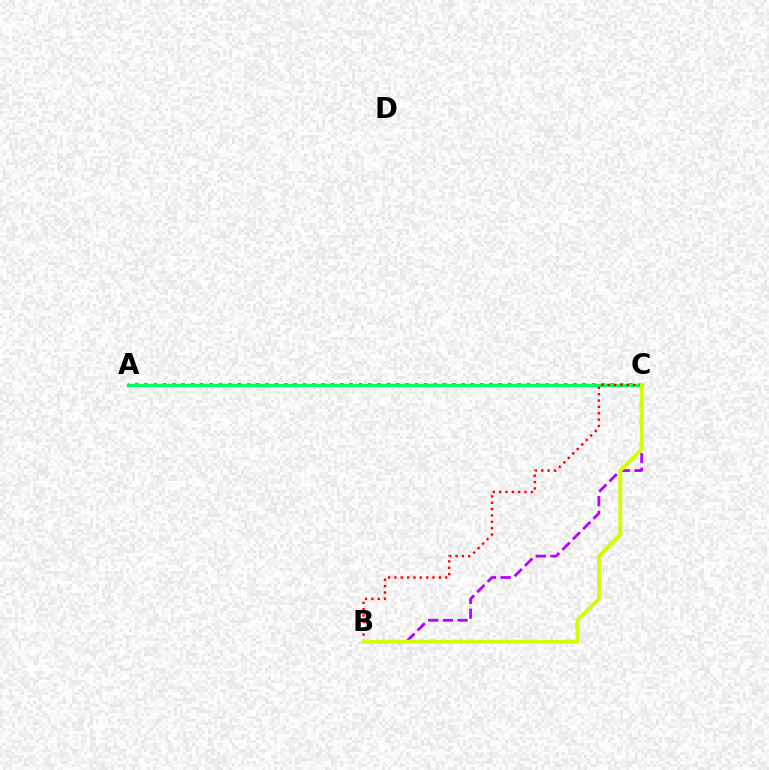{('A', 'C'): [{'color': '#0074ff', 'line_style': 'dotted', 'thickness': 2.53}, {'color': '#00ff5c', 'line_style': 'solid', 'thickness': 2.38}], ('B', 'C'): [{'color': '#b900ff', 'line_style': 'dashed', 'thickness': 1.99}, {'color': '#ff0000', 'line_style': 'dotted', 'thickness': 1.72}, {'color': '#d1ff00', 'line_style': 'solid', 'thickness': 2.76}]}